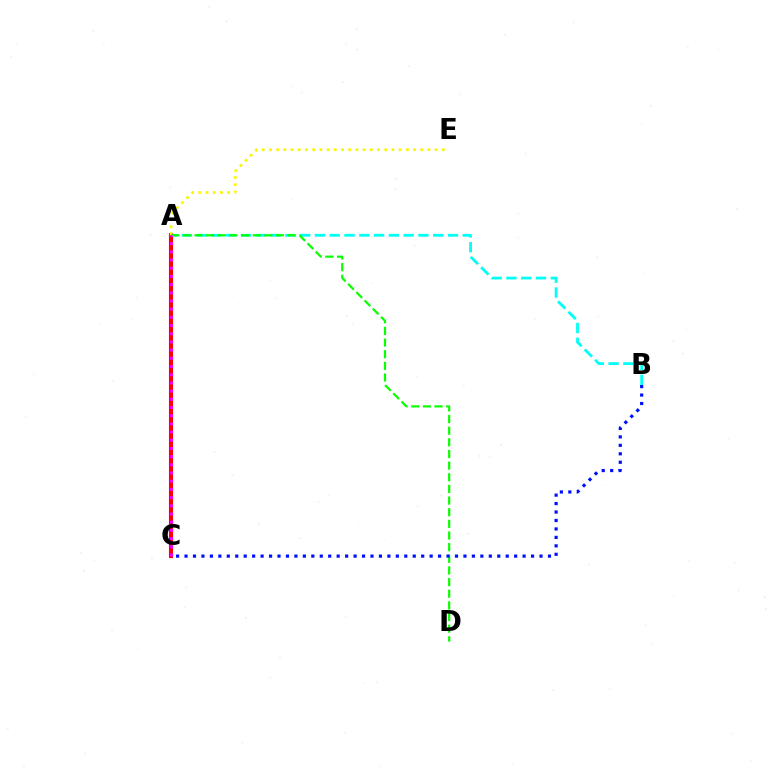{('A', 'C'): [{'color': '#ff0000', 'line_style': 'solid', 'thickness': 2.96}, {'color': '#ee00ff', 'line_style': 'dotted', 'thickness': 2.23}], ('A', 'B'): [{'color': '#00fff6', 'line_style': 'dashed', 'thickness': 2.01}], ('A', 'E'): [{'color': '#fcf500', 'line_style': 'dotted', 'thickness': 1.96}], ('A', 'D'): [{'color': '#08ff00', 'line_style': 'dashed', 'thickness': 1.58}], ('B', 'C'): [{'color': '#0010ff', 'line_style': 'dotted', 'thickness': 2.3}]}